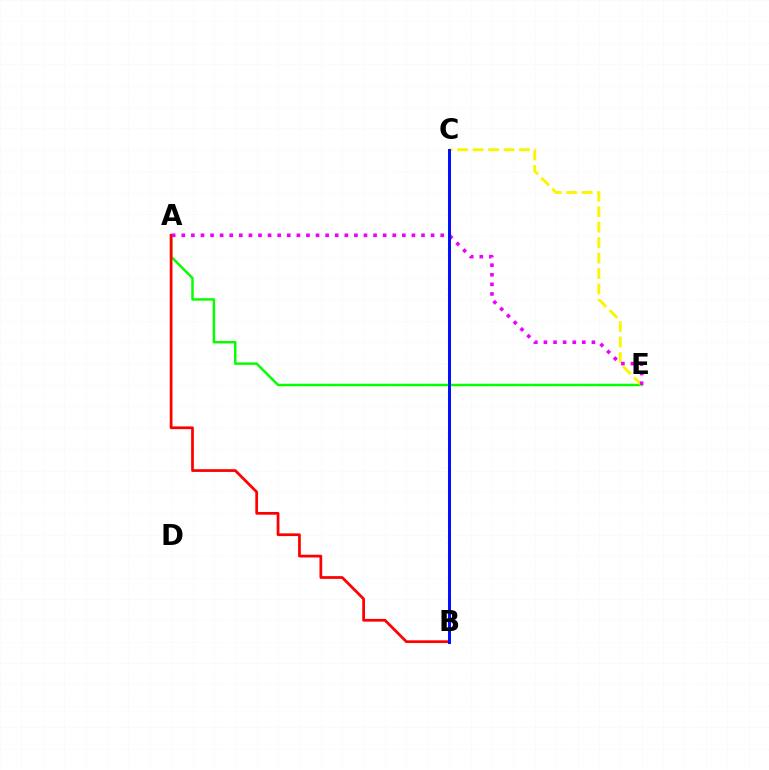{('B', 'C'): [{'color': '#00fff6', 'line_style': 'dotted', 'thickness': 1.56}, {'color': '#0010ff', 'line_style': 'solid', 'thickness': 2.14}], ('A', 'E'): [{'color': '#08ff00', 'line_style': 'solid', 'thickness': 1.79}, {'color': '#ee00ff', 'line_style': 'dotted', 'thickness': 2.61}], ('C', 'E'): [{'color': '#fcf500', 'line_style': 'dashed', 'thickness': 2.1}], ('A', 'B'): [{'color': '#ff0000', 'line_style': 'solid', 'thickness': 1.97}]}